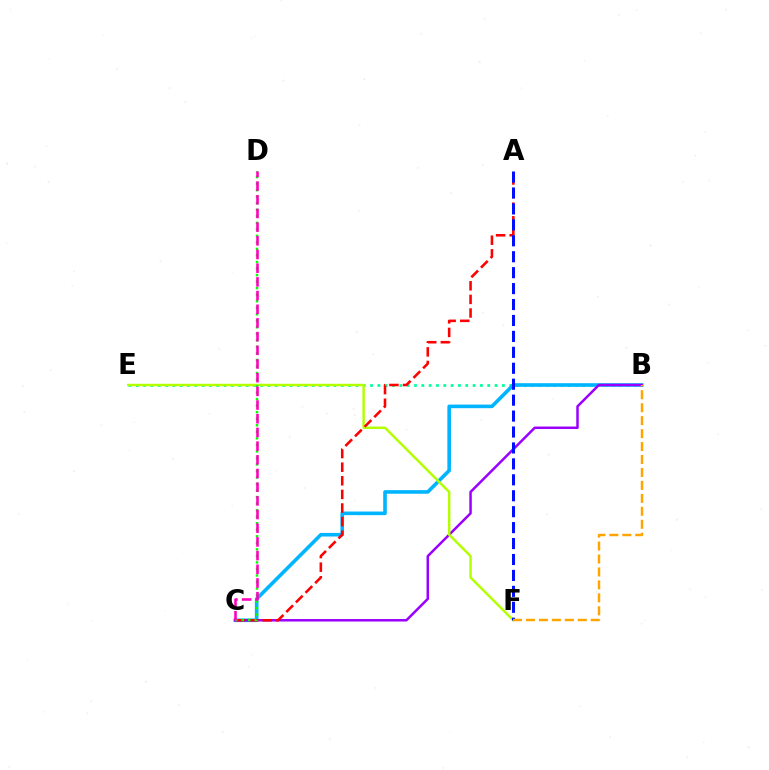{('B', 'E'): [{'color': '#00ff9d', 'line_style': 'dotted', 'thickness': 1.99}], ('B', 'C'): [{'color': '#00b5ff', 'line_style': 'solid', 'thickness': 2.6}, {'color': '#9b00ff', 'line_style': 'solid', 'thickness': 1.8}], ('E', 'F'): [{'color': '#b3ff00', 'line_style': 'solid', 'thickness': 1.77}], ('A', 'C'): [{'color': '#ff0000', 'line_style': 'dashed', 'thickness': 1.85}], ('C', 'D'): [{'color': '#08ff00', 'line_style': 'dotted', 'thickness': 1.77}, {'color': '#ff00bd', 'line_style': 'dashed', 'thickness': 1.86}], ('A', 'F'): [{'color': '#0010ff', 'line_style': 'dashed', 'thickness': 2.16}], ('B', 'F'): [{'color': '#ffa500', 'line_style': 'dashed', 'thickness': 1.76}]}